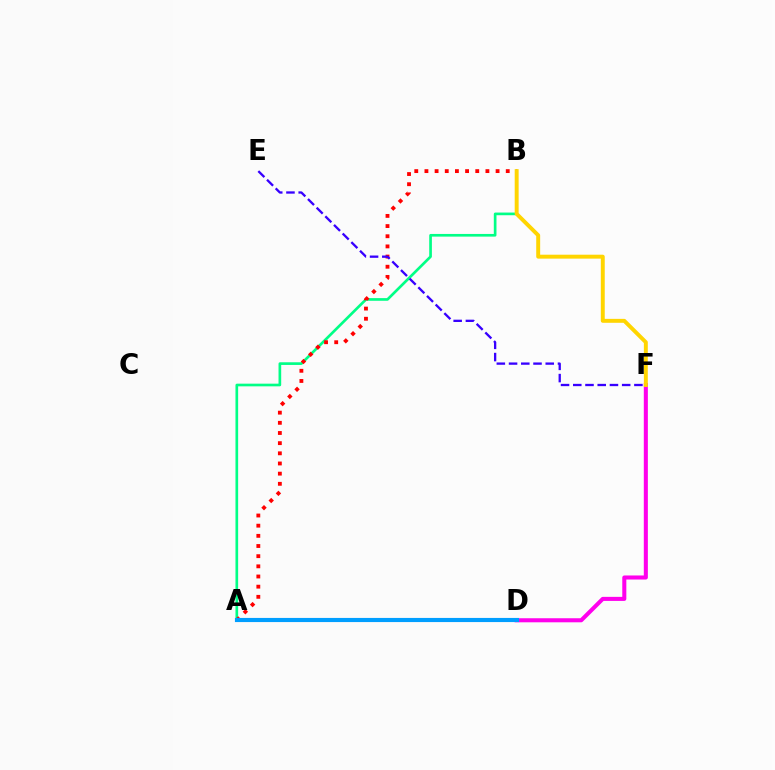{('A', 'D'): [{'color': '#4fff00', 'line_style': 'solid', 'thickness': 2.54}, {'color': '#009eff', 'line_style': 'solid', 'thickness': 2.98}], ('A', 'B'): [{'color': '#00ff86', 'line_style': 'solid', 'thickness': 1.92}, {'color': '#ff0000', 'line_style': 'dotted', 'thickness': 2.76}], ('D', 'F'): [{'color': '#ff00ed', 'line_style': 'solid', 'thickness': 2.92}], ('B', 'F'): [{'color': '#ffd500', 'line_style': 'solid', 'thickness': 2.83}], ('E', 'F'): [{'color': '#3700ff', 'line_style': 'dashed', 'thickness': 1.66}]}